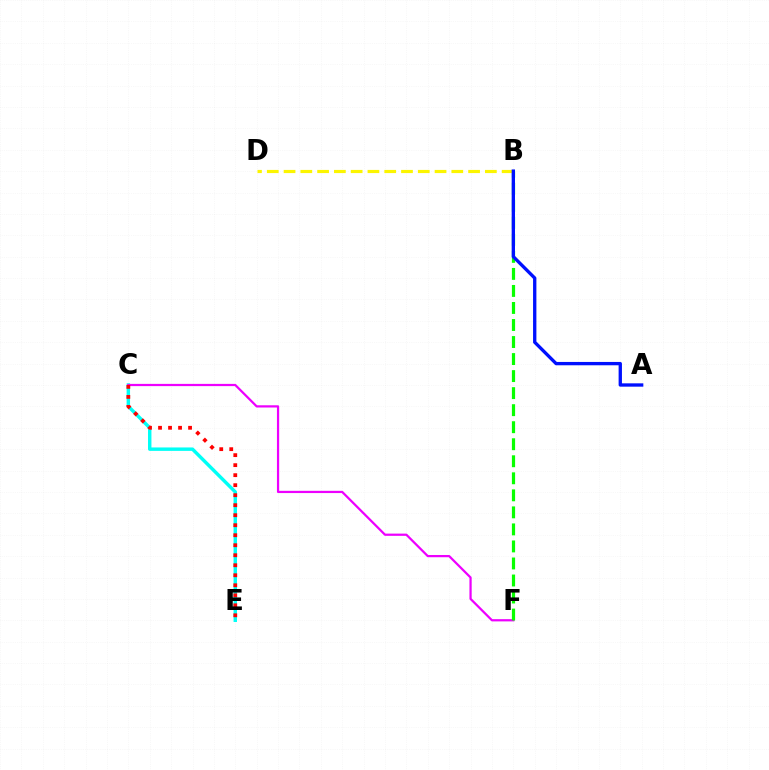{('C', 'E'): [{'color': '#00fff6', 'line_style': 'solid', 'thickness': 2.47}, {'color': '#ff0000', 'line_style': 'dotted', 'thickness': 2.72}], ('C', 'F'): [{'color': '#ee00ff', 'line_style': 'solid', 'thickness': 1.61}], ('B', 'F'): [{'color': '#08ff00', 'line_style': 'dashed', 'thickness': 2.31}], ('B', 'D'): [{'color': '#fcf500', 'line_style': 'dashed', 'thickness': 2.28}], ('A', 'B'): [{'color': '#0010ff', 'line_style': 'solid', 'thickness': 2.4}]}